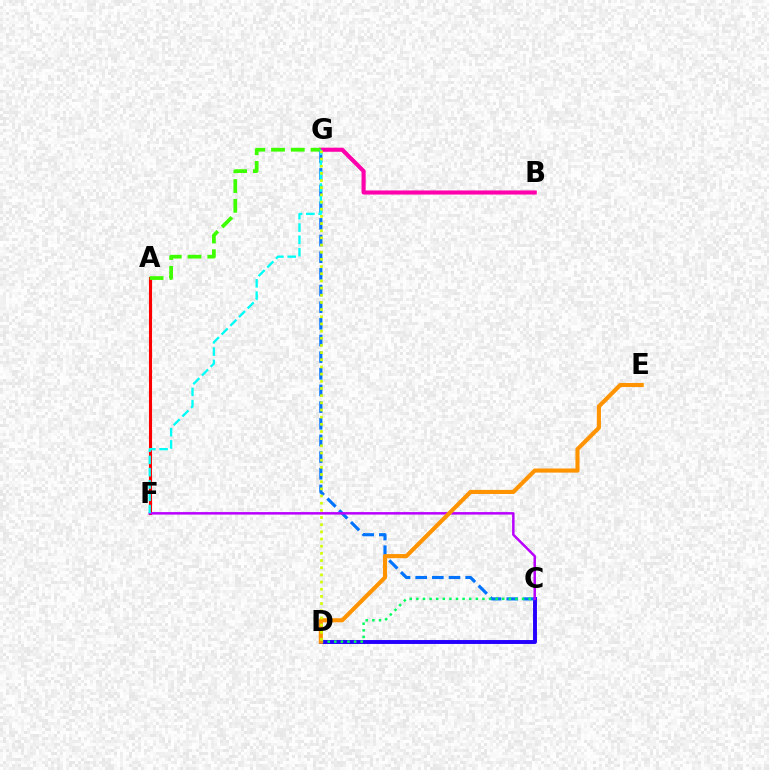{('B', 'G'): [{'color': '#ff00ac', 'line_style': 'solid', 'thickness': 2.95}], ('C', 'D'): [{'color': '#2500ff', 'line_style': 'solid', 'thickness': 2.83}, {'color': '#00ff5c', 'line_style': 'dotted', 'thickness': 1.8}], ('A', 'F'): [{'color': '#ff0000', 'line_style': 'solid', 'thickness': 2.22}], ('A', 'G'): [{'color': '#3dff00', 'line_style': 'dashed', 'thickness': 2.69}], ('C', 'G'): [{'color': '#0074ff', 'line_style': 'dashed', 'thickness': 2.26}], ('C', 'F'): [{'color': '#b900ff', 'line_style': 'solid', 'thickness': 1.79}], ('D', 'E'): [{'color': '#ff9400', 'line_style': 'solid', 'thickness': 2.96}], ('F', 'G'): [{'color': '#00fff6', 'line_style': 'dashed', 'thickness': 1.67}], ('D', 'G'): [{'color': '#d1ff00', 'line_style': 'dotted', 'thickness': 1.95}]}